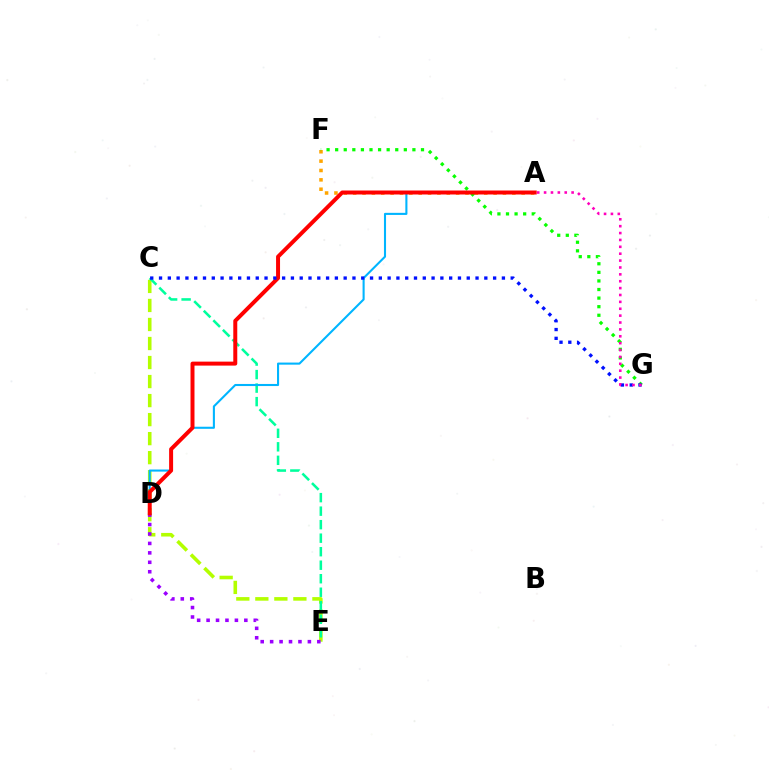{('A', 'F'): [{'color': '#ffa500', 'line_style': 'dotted', 'thickness': 2.54}], ('C', 'E'): [{'color': '#b3ff00', 'line_style': 'dashed', 'thickness': 2.58}, {'color': '#00ff9d', 'line_style': 'dashed', 'thickness': 1.84}], ('D', 'E'): [{'color': '#9b00ff', 'line_style': 'dotted', 'thickness': 2.56}], ('A', 'D'): [{'color': '#00b5ff', 'line_style': 'solid', 'thickness': 1.5}, {'color': '#ff0000', 'line_style': 'solid', 'thickness': 2.86}], ('F', 'G'): [{'color': '#08ff00', 'line_style': 'dotted', 'thickness': 2.33}], ('C', 'G'): [{'color': '#0010ff', 'line_style': 'dotted', 'thickness': 2.39}], ('A', 'G'): [{'color': '#ff00bd', 'line_style': 'dotted', 'thickness': 1.87}]}